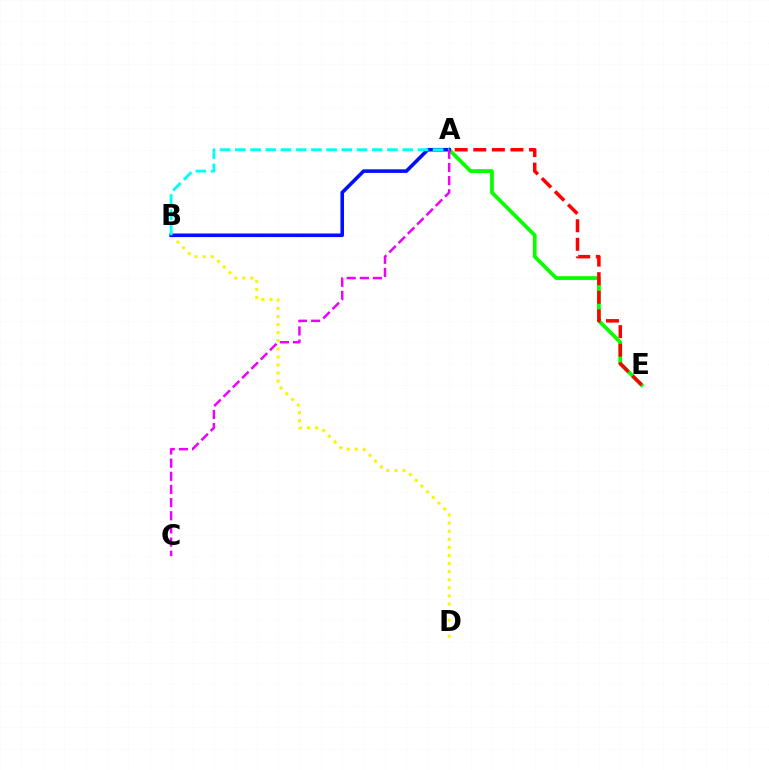{('B', 'D'): [{'color': '#fcf500', 'line_style': 'dotted', 'thickness': 2.2}], ('A', 'E'): [{'color': '#08ff00', 'line_style': 'solid', 'thickness': 2.72}, {'color': '#ff0000', 'line_style': 'dashed', 'thickness': 2.52}], ('A', 'B'): [{'color': '#0010ff', 'line_style': 'solid', 'thickness': 2.58}, {'color': '#00fff6', 'line_style': 'dashed', 'thickness': 2.07}], ('A', 'C'): [{'color': '#ee00ff', 'line_style': 'dashed', 'thickness': 1.79}]}